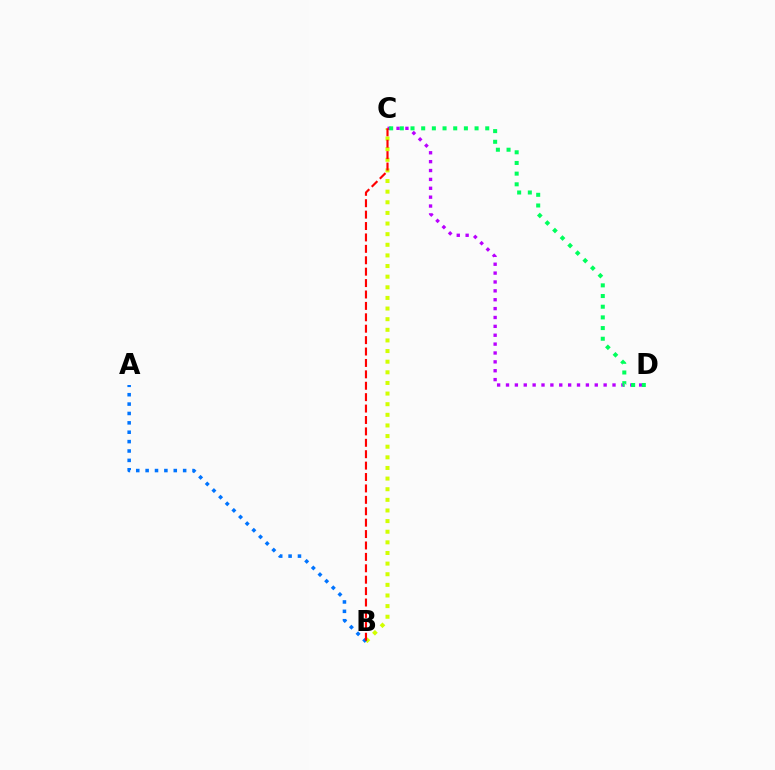{('B', 'C'): [{'color': '#d1ff00', 'line_style': 'dotted', 'thickness': 2.89}, {'color': '#ff0000', 'line_style': 'dashed', 'thickness': 1.55}], ('A', 'B'): [{'color': '#0074ff', 'line_style': 'dotted', 'thickness': 2.55}], ('C', 'D'): [{'color': '#b900ff', 'line_style': 'dotted', 'thickness': 2.41}, {'color': '#00ff5c', 'line_style': 'dotted', 'thickness': 2.9}]}